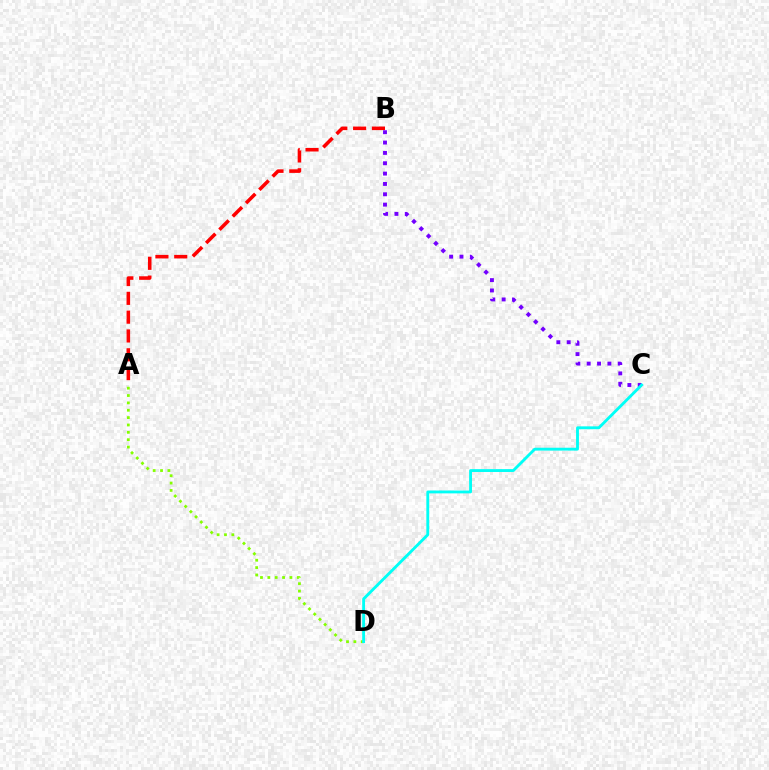{('A', 'D'): [{'color': '#84ff00', 'line_style': 'dotted', 'thickness': 2.0}], ('A', 'B'): [{'color': '#ff0000', 'line_style': 'dashed', 'thickness': 2.56}], ('B', 'C'): [{'color': '#7200ff', 'line_style': 'dotted', 'thickness': 2.81}], ('C', 'D'): [{'color': '#00fff6', 'line_style': 'solid', 'thickness': 2.06}]}